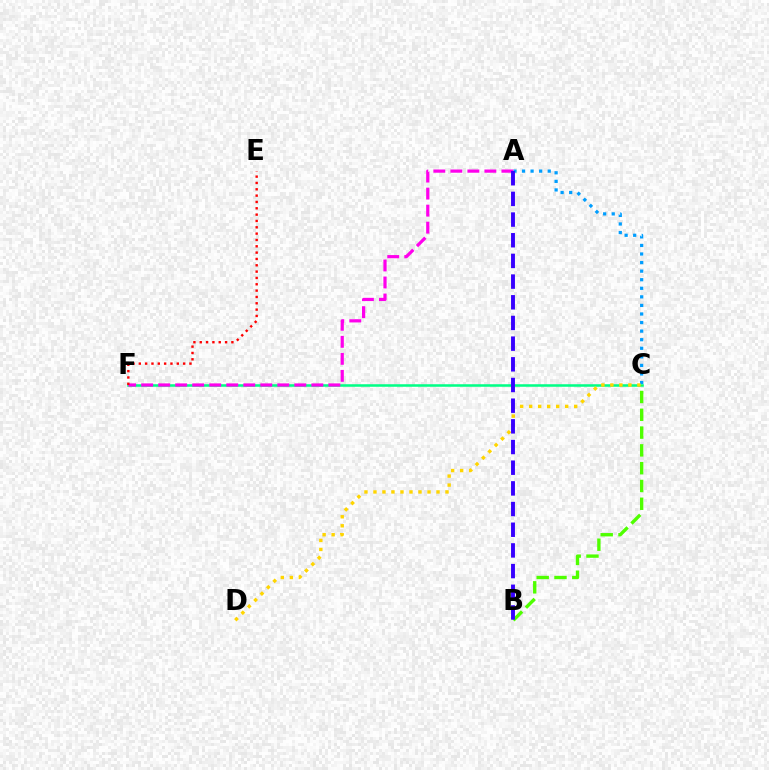{('A', 'C'): [{'color': '#009eff', 'line_style': 'dotted', 'thickness': 2.33}], ('C', 'F'): [{'color': '#00ff86', 'line_style': 'solid', 'thickness': 1.82}], ('A', 'F'): [{'color': '#ff00ed', 'line_style': 'dashed', 'thickness': 2.31}], ('B', 'C'): [{'color': '#4fff00', 'line_style': 'dashed', 'thickness': 2.42}], ('C', 'D'): [{'color': '#ffd500', 'line_style': 'dotted', 'thickness': 2.45}], ('E', 'F'): [{'color': '#ff0000', 'line_style': 'dotted', 'thickness': 1.72}], ('A', 'B'): [{'color': '#3700ff', 'line_style': 'dashed', 'thickness': 2.81}]}